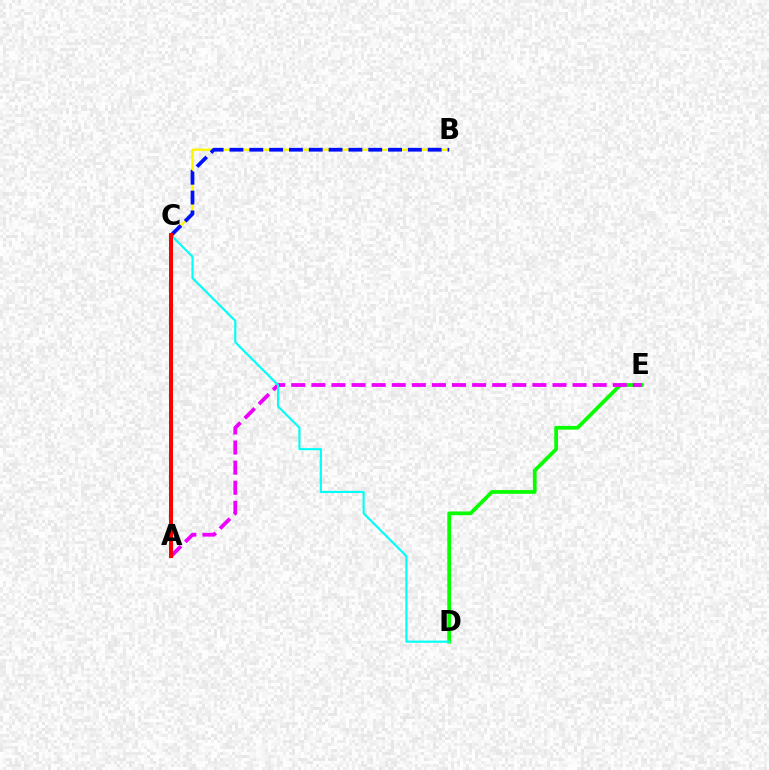{('B', 'C'): [{'color': '#fcf500', 'line_style': 'solid', 'thickness': 1.7}, {'color': '#0010ff', 'line_style': 'dashed', 'thickness': 2.69}], ('D', 'E'): [{'color': '#08ff00', 'line_style': 'solid', 'thickness': 2.69}], ('A', 'E'): [{'color': '#ee00ff', 'line_style': 'dashed', 'thickness': 2.73}], ('C', 'D'): [{'color': '#00fff6', 'line_style': 'solid', 'thickness': 1.53}], ('A', 'C'): [{'color': '#ff0000', 'line_style': 'solid', 'thickness': 2.88}]}